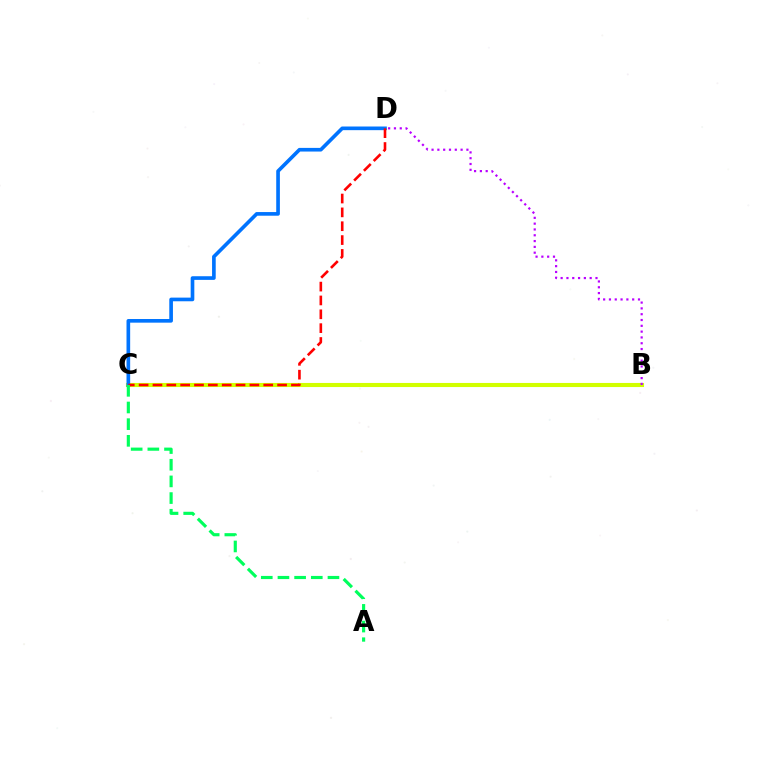{('B', 'C'): [{'color': '#d1ff00', 'line_style': 'solid', 'thickness': 2.95}], ('C', 'D'): [{'color': '#0074ff', 'line_style': 'solid', 'thickness': 2.63}, {'color': '#ff0000', 'line_style': 'dashed', 'thickness': 1.88}], ('A', 'C'): [{'color': '#00ff5c', 'line_style': 'dashed', 'thickness': 2.26}], ('B', 'D'): [{'color': '#b900ff', 'line_style': 'dotted', 'thickness': 1.58}]}